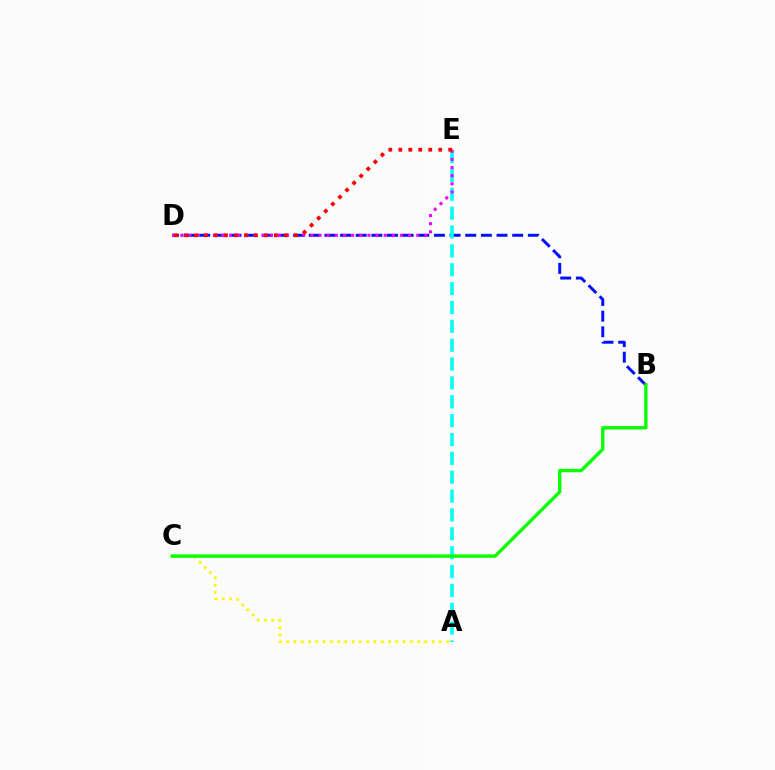{('B', 'D'): [{'color': '#0010ff', 'line_style': 'dashed', 'thickness': 2.13}], ('A', 'E'): [{'color': '#00fff6', 'line_style': 'dashed', 'thickness': 2.56}], ('A', 'C'): [{'color': '#fcf500', 'line_style': 'dotted', 'thickness': 1.98}], ('B', 'C'): [{'color': '#08ff00', 'line_style': 'solid', 'thickness': 2.44}], ('D', 'E'): [{'color': '#ee00ff', 'line_style': 'dotted', 'thickness': 2.21}, {'color': '#ff0000', 'line_style': 'dotted', 'thickness': 2.71}]}